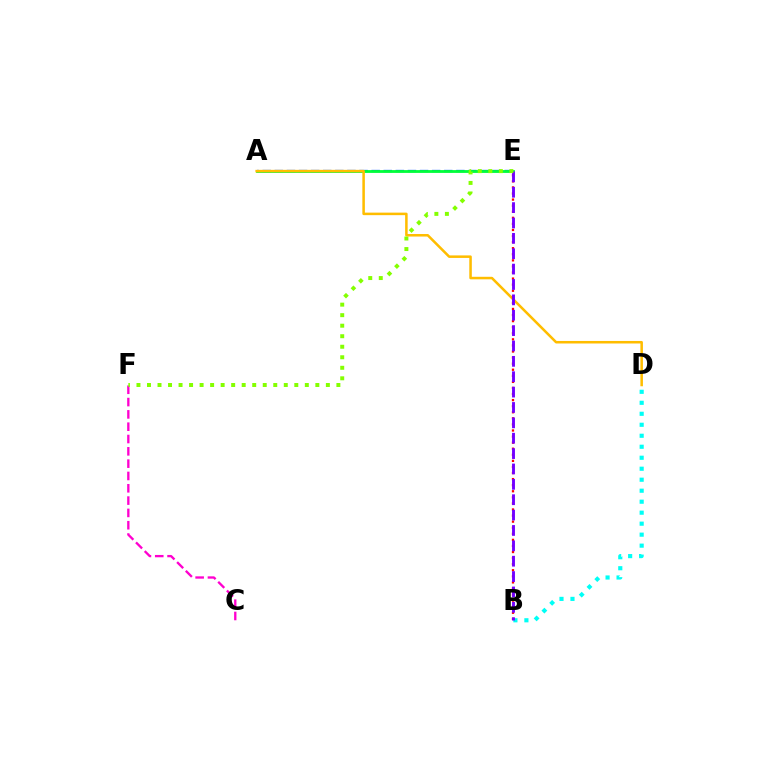{('A', 'E'): [{'color': '#004bff', 'line_style': 'dashed', 'thickness': 1.64}, {'color': '#00ff39', 'line_style': 'solid', 'thickness': 2.02}], ('A', 'D'): [{'color': '#ffbd00', 'line_style': 'solid', 'thickness': 1.82}], ('B', 'D'): [{'color': '#00fff6', 'line_style': 'dotted', 'thickness': 2.99}], ('B', 'E'): [{'color': '#ff0000', 'line_style': 'dotted', 'thickness': 1.65}, {'color': '#7200ff', 'line_style': 'dashed', 'thickness': 2.09}], ('C', 'F'): [{'color': '#ff00cf', 'line_style': 'dashed', 'thickness': 1.67}], ('E', 'F'): [{'color': '#84ff00', 'line_style': 'dotted', 'thickness': 2.86}]}